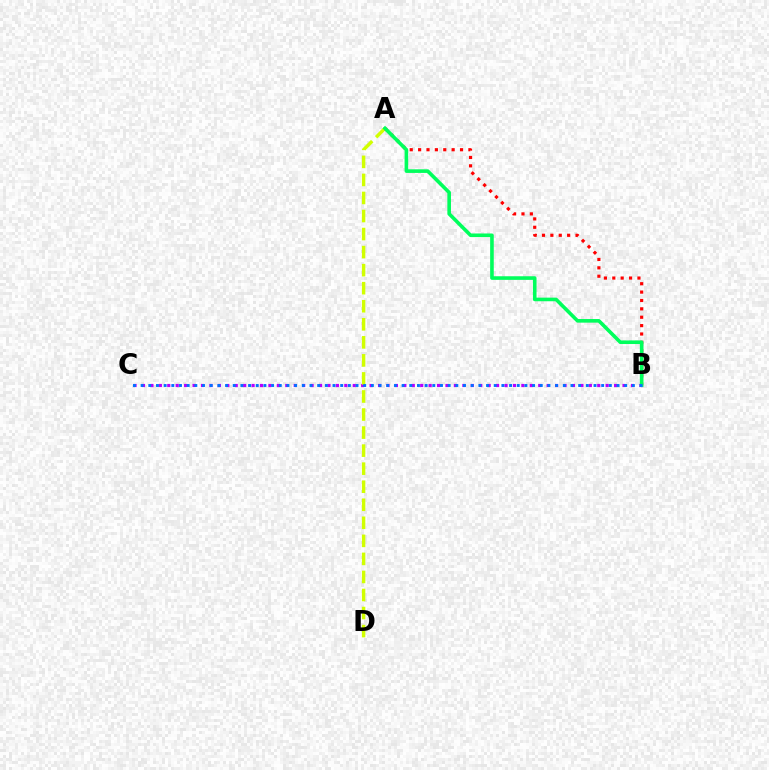{('B', 'C'): [{'color': '#b900ff', 'line_style': 'dotted', 'thickness': 2.29}, {'color': '#0074ff', 'line_style': 'dotted', 'thickness': 2.09}], ('A', 'D'): [{'color': '#d1ff00', 'line_style': 'dashed', 'thickness': 2.45}], ('A', 'B'): [{'color': '#ff0000', 'line_style': 'dotted', 'thickness': 2.28}, {'color': '#00ff5c', 'line_style': 'solid', 'thickness': 2.6}]}